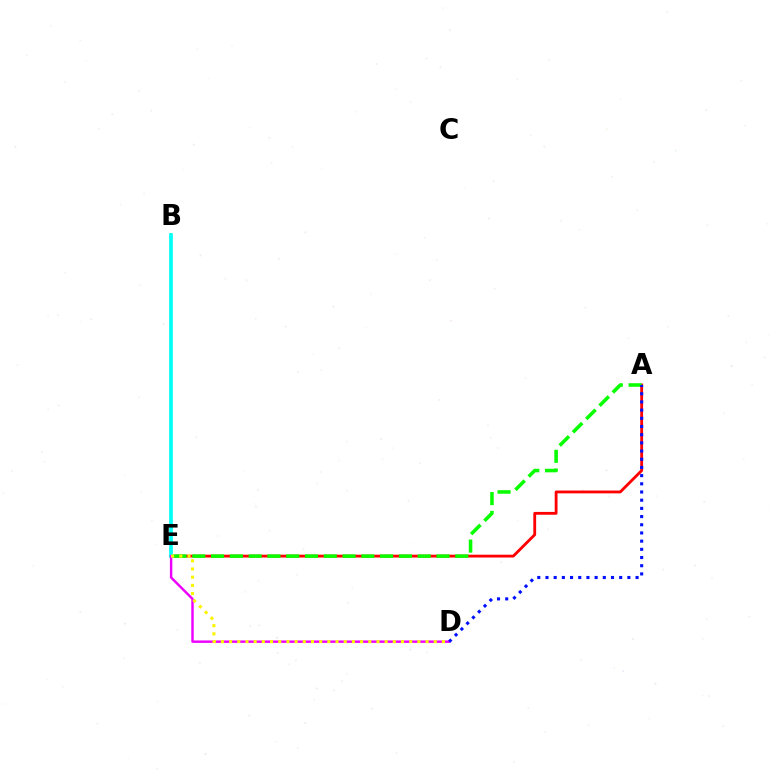{('A', 'E'): [{'color': '#ff0000', 'line_style': 'solid', 'thickness': 2.03}, {'color': '#08ff00', 'line_style': 'dashed', 'thickness': 2.55}], ('B', 'E'): [{'color': '#00fff6', 'line_style': 'solid', 'thickness': 2.65}], ('D', 'E'): [{'color': '#ee00ff', 'line_style': 'solid', 'thickness': 1.76}, {'color': '#fcf500', 'line_style': 'dotted', 'thickness': 2.22}], ('A', 'D'): [{'color': '#0010ff', 'line_style': 'dotted', 'thickness': 2.23}]}